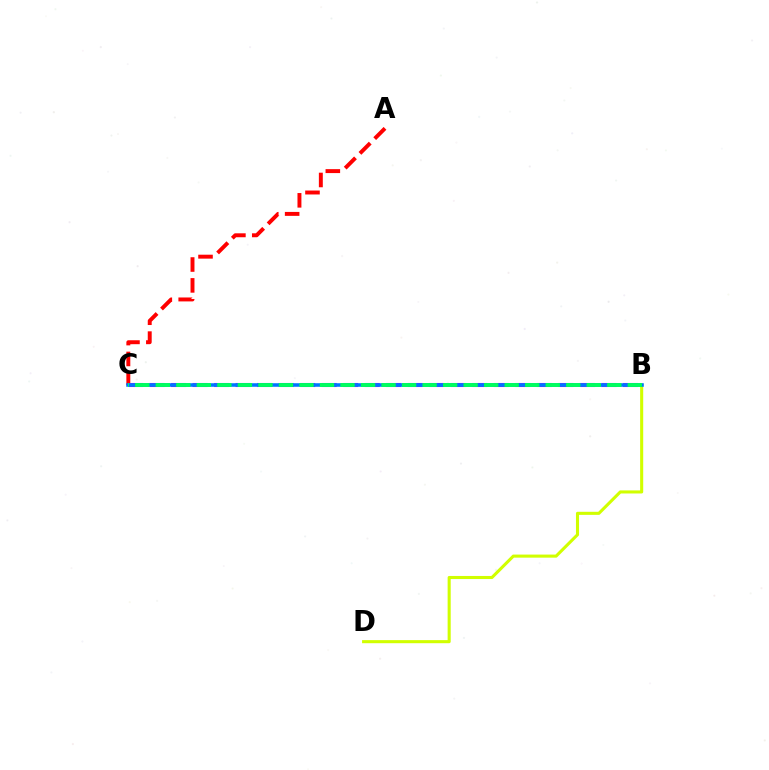{('A', 'C'): [{'color': '#ff0000', 'line_style': 'dashed', 'thickness': 2.83}], ('B', 'C'): [{'color': '#b900ff', 'line_style': 'dashed', 'thickness': 2.92}, {'color': '#0074ff', 'line_style': 'solid', 'thickness': 2.56}, {'color': '#00ff5c', 'line_style': 'dashed', 'thickness': 2.79}], ('B', 'D'): [{'color': '#d1ff00', 'line_style': 'solid', 'thickness': 2.22}]}